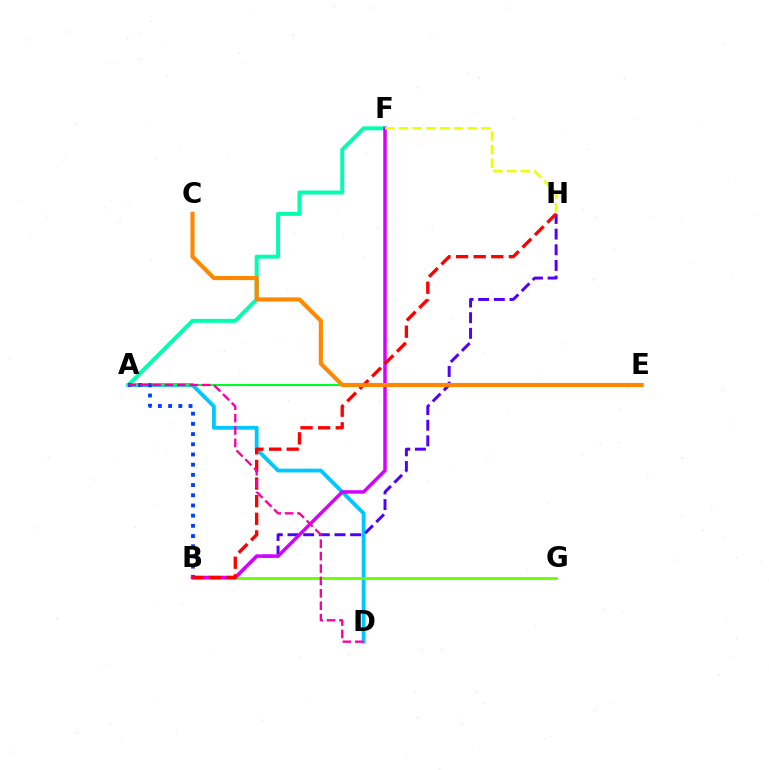{('A', 'D'): [{'color': '#00c7ff', 'line_style': 'solid', 'thickness': 2.75}, {'color': '#ff00a0', 'line_style': 'dashed', 'thickness': 1.68}], ('B', 'H'): [{'color': '#4f00ff', 'line_style': 'dashed', 'thickness': 2.13}, {'color': '#ff0000', 'line_style': 'dashed', 'thickness': 2.39}], ('A', 'E'): [{'color': '#00ff27', 'line_style': 'solid', 'thickness': 1.5}], ('A', 'F'): [{'color': '#00ffaf', 'line_style': 'solid', 'thickness': 2.84}], ('B', 'G'): [{'color': '#66ff00', 'line_style': 'solid', 'thickness': 2.0}], ('A', 'B'): [{'color': '#003fff', 'line_style': 'dotted', 'thickness': 2.77}], ('B', 'F'): [{'color': '#d600ff', 'line_style': 'solid', 'thickness': 2.51}], ('C', 'E'): [{'color': '#ff8800', 'line_style': 'solid', 'thickness': 2.97}], ('F', 'H'): [{'color': '#eeff00', 'line_style': 'dashed', 'thickness': 1.86}]}